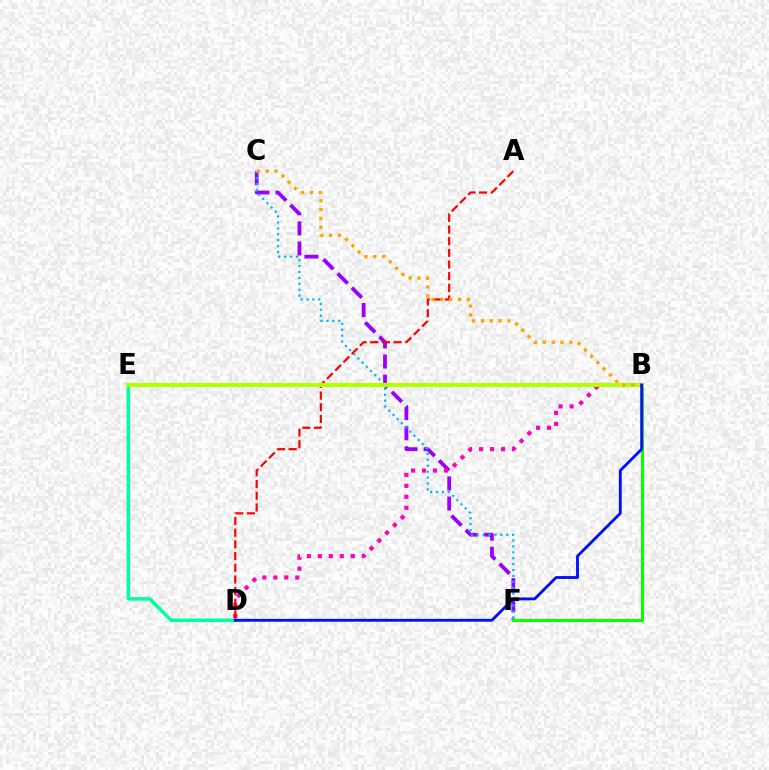{('C', 'F'): [{'color': '#9b00ff', 'line_style': 'dashed', 'thickness': 2.73}, {'color': '#00b5ff', 'line_style': 'dotted', 'thickness': 1.61}], ('B', 'F'): [{'color': '#08ff00', 'line_style': 'solid', 'thickness': 2.21}], ('B', 'D'): [{'color': '#ff00bd', 'line_style': 'dotted', 'thickness': 2.98}, {'color': '#0010ff', 'line_style': 'solid', 'thickness': 2.06}], ('D', 'E'): [{'color': '#00ff9d', 'line_style': 'solid', 'thickness': 2.53}], ('A', 'D'): [{'color': '#ff0000', 'line_style': 'dashed', 'thickness': 1.59}], ('B', 'E'): [{'color': '#b3ff00', 'line_style': 'solid', 'thickness': 2.93}], ('B', 'C'): [{'color': '#ffa500', 'line_style': 'dotted', 'thickness': 2.4}]}